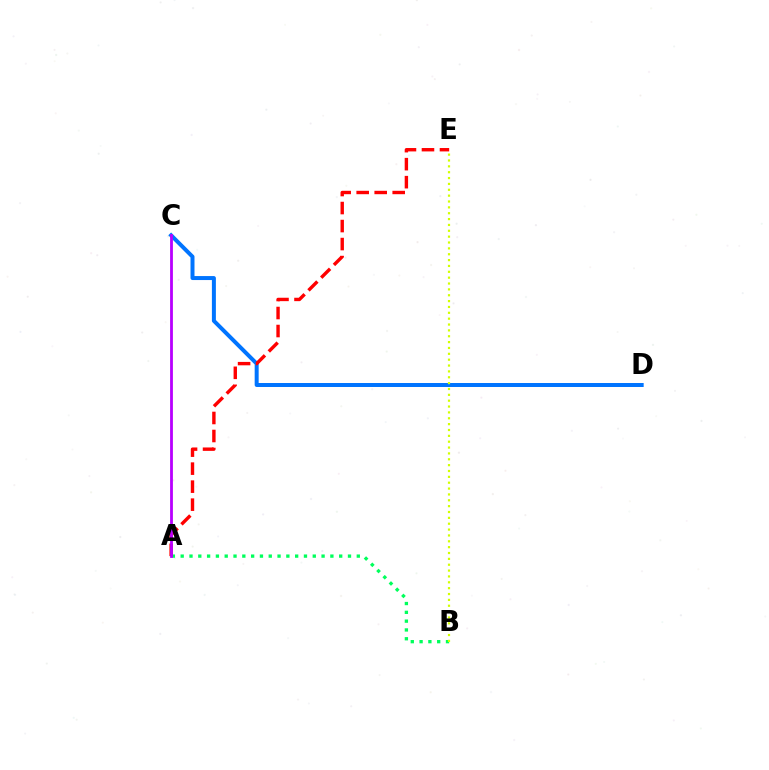{('A', 'B'): [{'color': '#00ff5c', 'line_style': 'dotted', 'thickness': 2.39}], ('C', 'D'): [{'color': '#0074ff', 'line_style': 'solid', 'thickness': 2.87}], ('B', 'E'): [{'color': '#d1ff00', 'line_style': 'dotted', 'thickness': 1.59}], ('A', 'E'): [{'color': '#ff0000', 'line_style': 'dashed', 'thickness': 2.45}], ('A', 'C'): [{'color': '#b900ff', 'line_style': 'solid', 'thickness': 2.02}]}